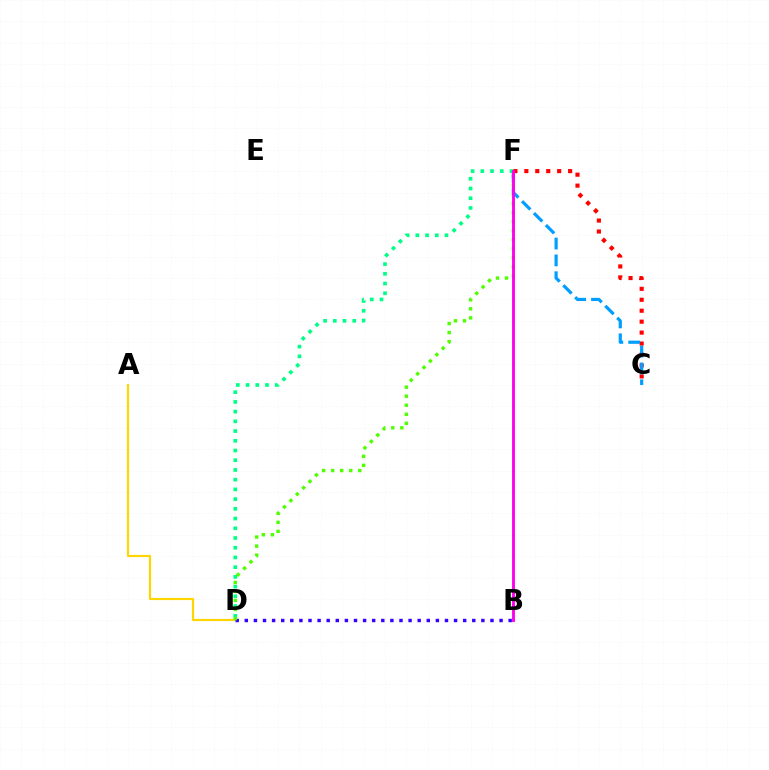{('A', 'D'): [{'color': '#ffd500', 'line_style': 'solid', 'thickness': 1.55}], ('D', 'F'): [{'color': '#00ff86', 'line_style': 'dotted', 'thickness': 2.64}, {'color': '#4fff00', 'line_style': 'dotted', 'thickness': 2.45}], ('B', 'D'): [{'color': '#3700ff', 'line_style': 'dotted', 'thickness': 2.47}], ('C', 'F'): [{'color': '#ff0000', 'line_style': 'dotted', 'thickness': 2.97}, {'color': '#009eff', 'line_style': 'dashed', 'thickness': 2.29}], ('B', 'F'): [{'color': '#ff00ed', 'line_style': 'solid', 'thickness': 2.07}]}